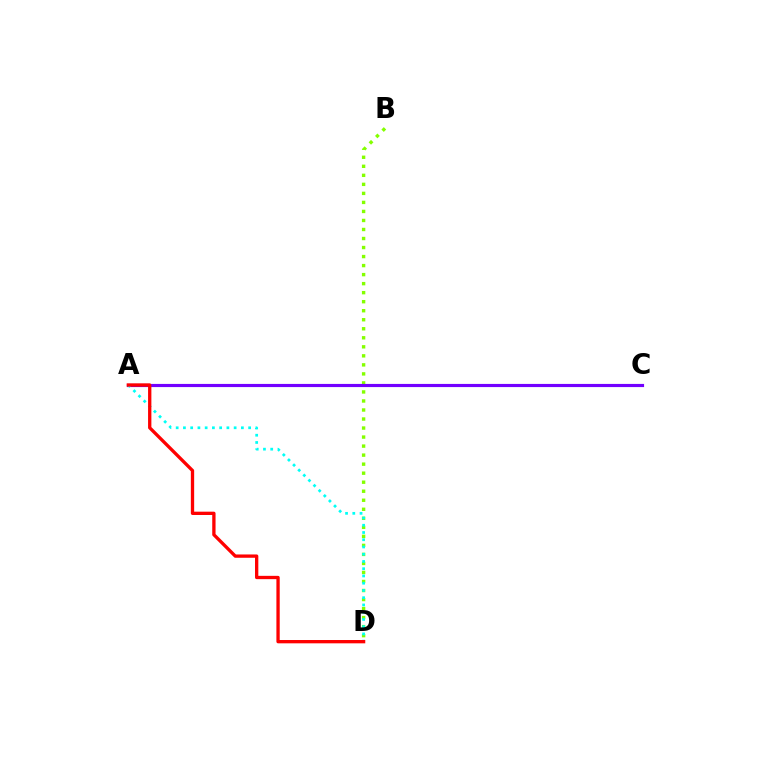{('B', 'D'): [{'color': '#84ff00', 'line_style': 'dotted', 'thickness': 2.45}], ('A', 'C'): [{'color': '#7200ff', 'line_style': 'solid', 'thickness': 2.27}], ('A', 'D'): [{'color': '#00fff6', 'line_style': 'dotted', 'thickness': 1.97}, {'color': '#ff0000', 'line_style': 'solid', 'thickness': 2.38}]}